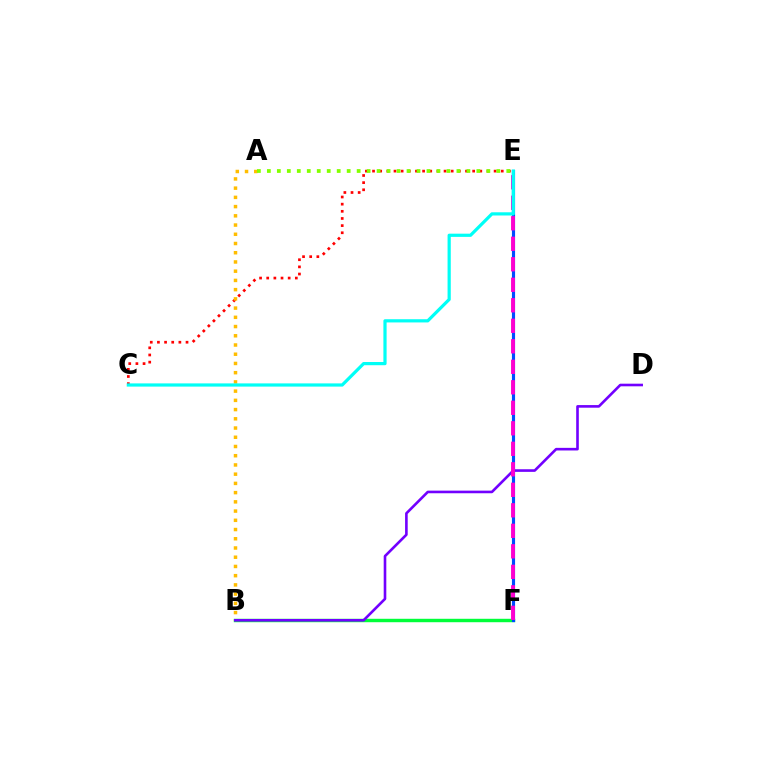{('B', 'F'): [{'color': '#00ff39', 'line_style': 'solid', 'thickness': 2.47}], ('C', 'E'): [{'color': '#ff0000', 'line_style': 'dotted', 'thickness': 1.94}, {'color': '#00fff6', 'line_style': 'solid', 'thickness': 2.31}], ('A', 'B'): [{'color': '#ffbd00', 'line_style': 'dotted', 'thickness': 2.51}], ('B', 'D'): [{'color': '#7200ff', 'line_style': 'solid', 'thickness': 1.89}], ('E', 'F'): [{'color': '#004bff', 'line_style': 'solid', 'thickness': 2.27}, {'color': '#ff00cf', 'line_style': 'dashed', 'thickness': 2.79}], ('A', 'E'): [{'color': '#84ff00', 'line_style': 'dotted', 'thickness': 2.71}]}